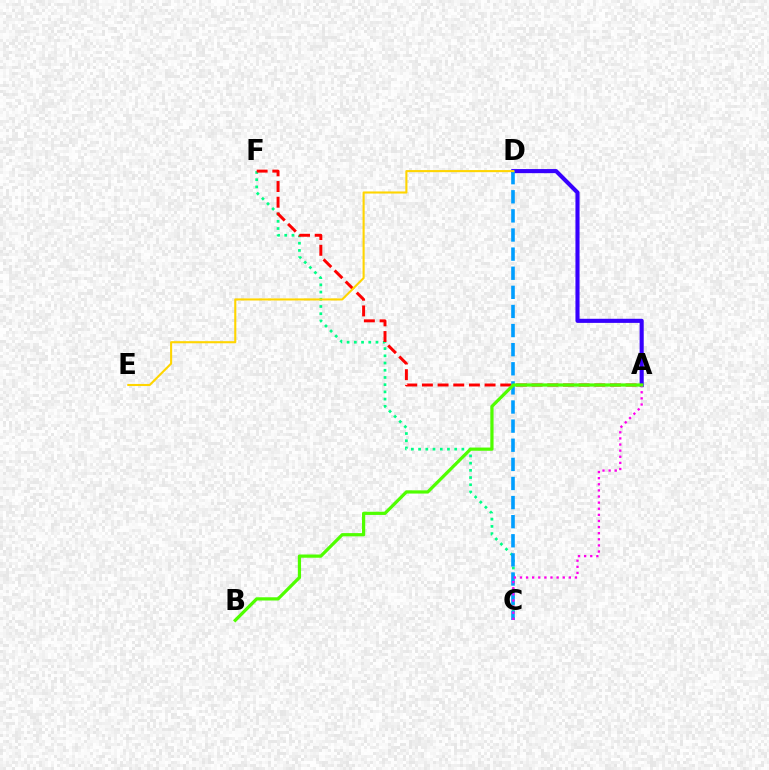{('C', 'F'): [{'color': '#00ff86', 'line_style': 'dotted', 'thickness': 1.96}], ('A', 'D'): [{'color': '#3700ff', 'line_style': 'solid', 'thickness': 2.96}], ('C', 'D'): [{'color': '#009eff', 'line_style': 'dashed', 'thickness': 2.6}], ('A', 'F'): [{'color': '#ff0000', 'line_style': 'dashed', 'thickness': 2.13}], ('A', 'C'): [{'color': '#ff00ed', 'line_style': 'dotted', 'thickness': 1.66}], ('D', 'E'): [{'color': '#ffd500', 'line_style': 'solid', 'thickness': 1.51}], ('A', 'B'): [{'color': '#4fff00', 'line_style': 'solid', 'thickness': 2.32}]}